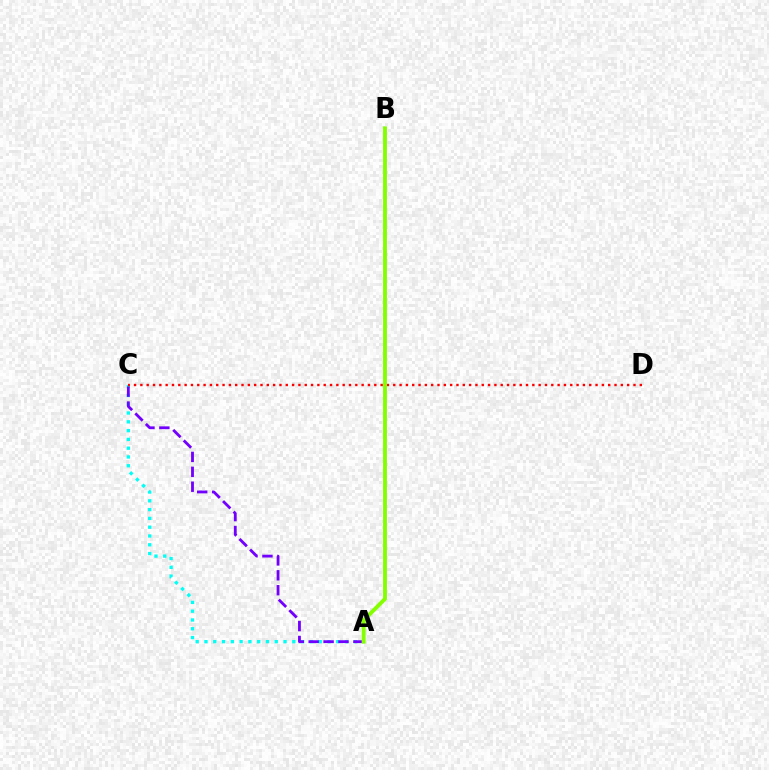{('A', 'C'): [{'color': '#00fff6', 'line_style': 'dotted', 'thickness': 2.39}, {'color': '#7200ff', 'line_style': 'dashed', 'thickness': 2.03}], ('C', 'D'): [{'color': '#ff0000', 'line_style': 'dotted', 'thickness': 1.72}], ('A', 'B'): [{'color': '#84ff00', 'line_style': 'solid', 'thickness': 2.78}]}